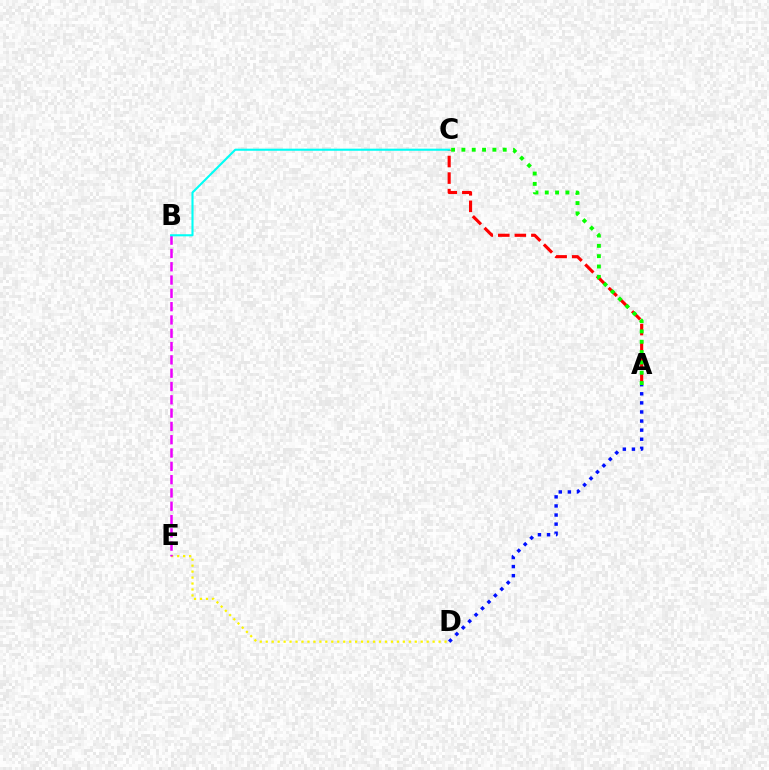{('D', 'E'): [{'color': '#fcf500', 'line_style': 'dotted', 'thickness': 1.62}], ('A', 'D'): [{'color': '#0010ff', 'line_style': 'dotted', 'thickness': 2.47}], ('B', 'E'): [{'color': '#ee00ff', 'line_style': 'dashed', 'thickness': 1.81}], ('A', 'C'): [{'color': '#ff0000', 'line_style': 'dashed', 'thickness': 2.25}, {'color': '#08ff00', 'line_style': 'dotted', 'thickness': 2.81}], ('B', 'C'): [{'color': '#00fff6', 'line_style': 'solid', 'thickness': 1.51}]}